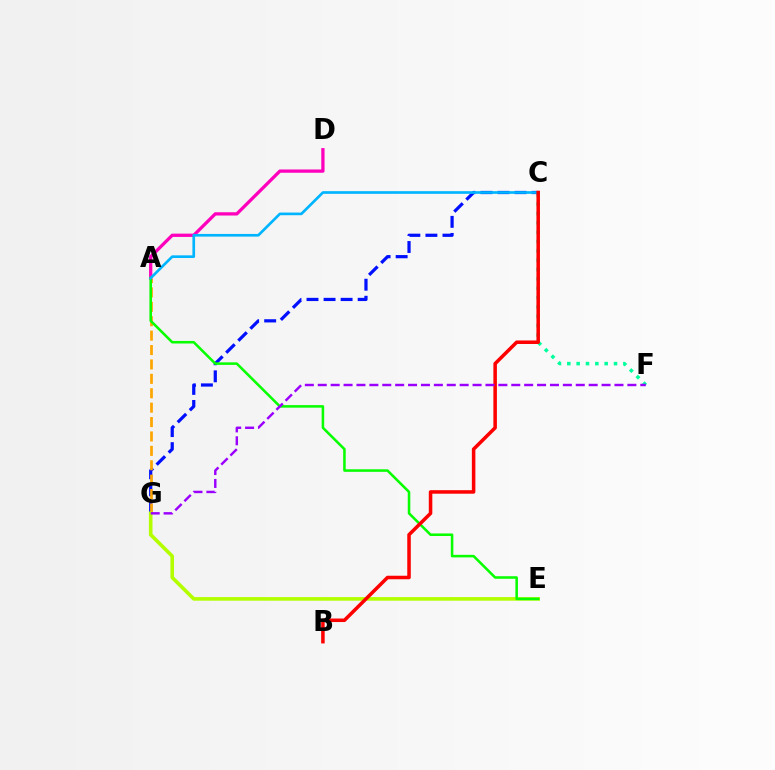{('C', 'F'): [{'color': '#00ff9d', 'line_style': 'dotted', 'thickness': 2.54}], ('C', 'G'): [{'color': '#0010ff', 'line_style': 'dashed', 'thickness': 2.32}], ('A', 'G'): [{'color': '#ffa500', 'line_style': 'dashed', 'thickness': 1.96}], ('E', 'G'): [{'color': '#b3ff00', 'line_style': 'solid', 'thickness': 2.6}], ('A', 'D'): [{'color': '#ff00bd', 'line_style': 'solid', 'thickness': 2.37}], ('A', 'E'): [{'color': '#08ff00', 'line_style': 'solid', 'thickness': 1.84}], ('A', 'C'): [{'color': '#00b5ff', 'line_style': 'solid', 'thickness': 1.92}], ('B', 'C'): [{'color': '#ff0000', 'line_style': 'solid', 'thickness': 2.54}], ('F', 'G'): [{'color': '#9b00ff', 'line_style': 'dashed', 'thickness': 1.75}]}